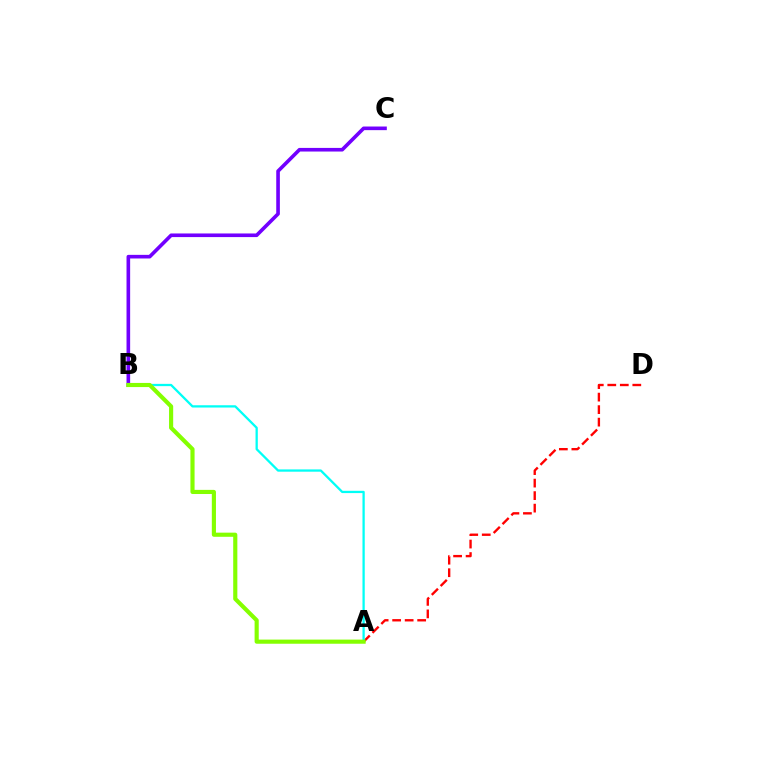{('A', 'D'): [{'color': '#ff0000', 'line_style': 'dashed', 'thickness': 1.7}], ('B', 'C'): [{'color': '#7200ff', 'line_style': 'solid', 'thickness': 2.61}], ('A', 'B'): [{'color': '#00fff6', 'line_style': 'solid', 'thickness': 1.64}, {'color': '#84ff00', 'line_style': 'solid', 'thickness': 2.98}]}